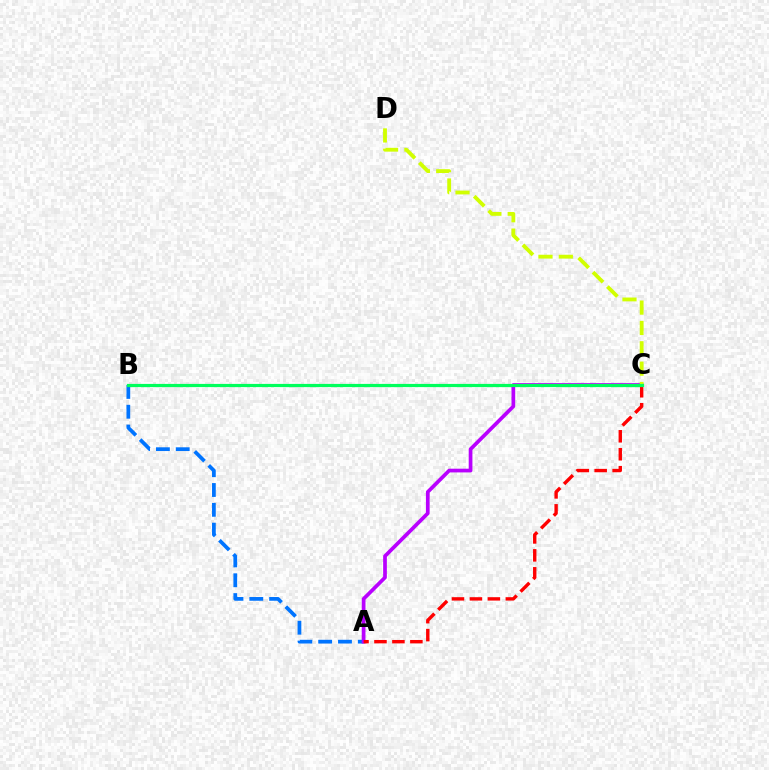{('A', 'B'): [{'color': '#0074ff', 'line_style': 'dashed', 'thickness': 2.69}], ('A', 'C'): [{'color': '#b900ff', 'line_style': 'solid', 'thickness': 2.67}, {'color': '#ff0000', 'line_style': 'dashed', 'thickness': 2.44}], ('C', 'D'): [{'color': '#d1ff00', 'line_style': 'dashed', 'thickness': 2.76}], ('B', 'C'): [{'color': '#00ff5c', 'line_style': 'solid', 'thickness': 2.3}]}